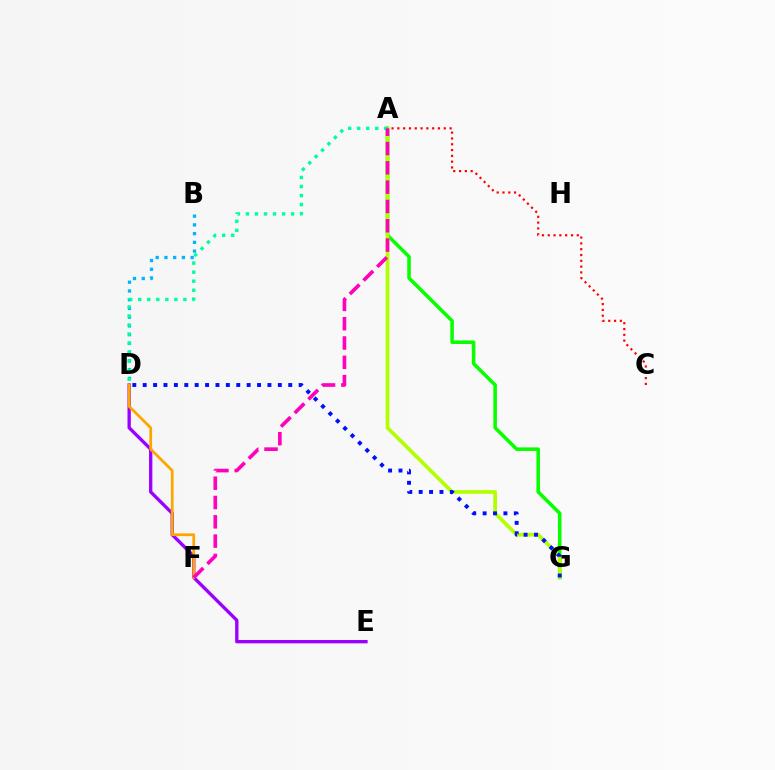{('B', 'D'): [{'color': '#00b5ff', 'line_style': 'dotted', 'thickness': 2.37}], ('A', 'G'): [{'color': '#08ff00', 'line_style': 'solid', 'thickness': 2.56}, {'color': '#b3ff00', 'line_style': 'solid', 'thickness': 2.65}], ('A', 'D'): [{'color': '#00ff9d', 'line_style': 'dotted', 'thickness': 2.45}], ('D', 'E'): [{'color': '#9b00ff', 'line_style': 'solid', 'thickness': 2.4}], ('D', 'F'): [{'color': '#ffa500', 'line_style': 'solid', 'thickness': 1.98}], ('A', 'C'): [{'color': '#ff0000', 'line_style': 'dotted', 'thickness': 1.58}], ('A', 'F'): [{'color': '#ff00bd', 'line_style': 'dashed', 'thickness': 2.62}], ('D', 'G'): [{'color': '#0010ff', 'line_style': 'dotted', 'thickness': 2.82}]}